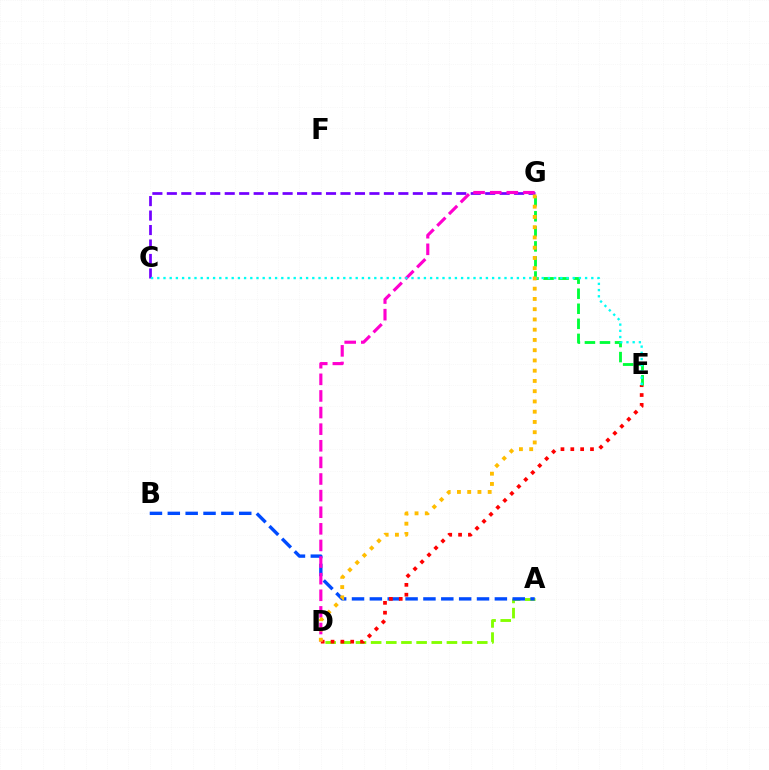{('A', 'D'): [{'color': '#84ff00', 'line_style': 'dashed', 'thickness': 2.06}], ('A', 'B'): [{'color': '#004bff', 'line_style': 'dashed', 'thickness': 2.43}], ('D', 'E'): [{'color': '#ff0000', 'line_style': 'dotted', 'thickness': 2.67}], ('C', 'G'): [{'color': '#7200ff', 'line_style': 'dashed', 'thickness': 1.97}], ('E', 'G'): [{'color': '#00ff39', 'line_style': 'dashed', 'thickness': 2.04}], ('D', 'G'): [{'color': '#ff00cf', 'line_style': 'dashed', 'thickness': 2.26}, {'color': '#ffbd00', 'line_style': 'dotted', 'thickness': 2.79}], ('C', 'E'): [{'color': '#00fff6', 'line_style': 'dotted', 'thickness': 1.68}]}